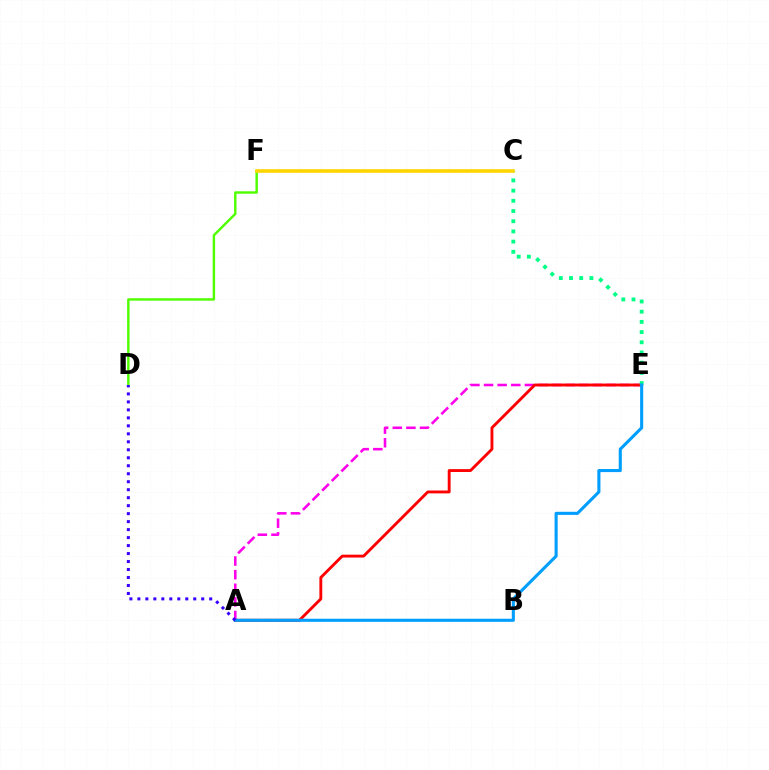{('D', 'F'): [{'color': '#4fff00', 'line_style': 'solid', 'thickness': 1.75}], ('A', 'E'): [{'color': '#ff00ed', 'line_style': 'dashed', 'thickness': 1.85}, {'color': '#ff0000', 'line_style': 'solid', 'thickness': 2.07}, {'color': '#009eff', 'line_style': 'solid', 'thickness': 2.22}], ('C', 'E'): [{'color': '#00ff86', 'line_style': 'dotted', 'thickness': 2.77}], ('C', 'F'): [{'color': '#ffd500', 'line_style': 'solid', 'thickness': 2.61}], ('A', 'D'): [{'color': '#3700ff', 'line_style': 'dotted', 'thickness': 2.17}]}